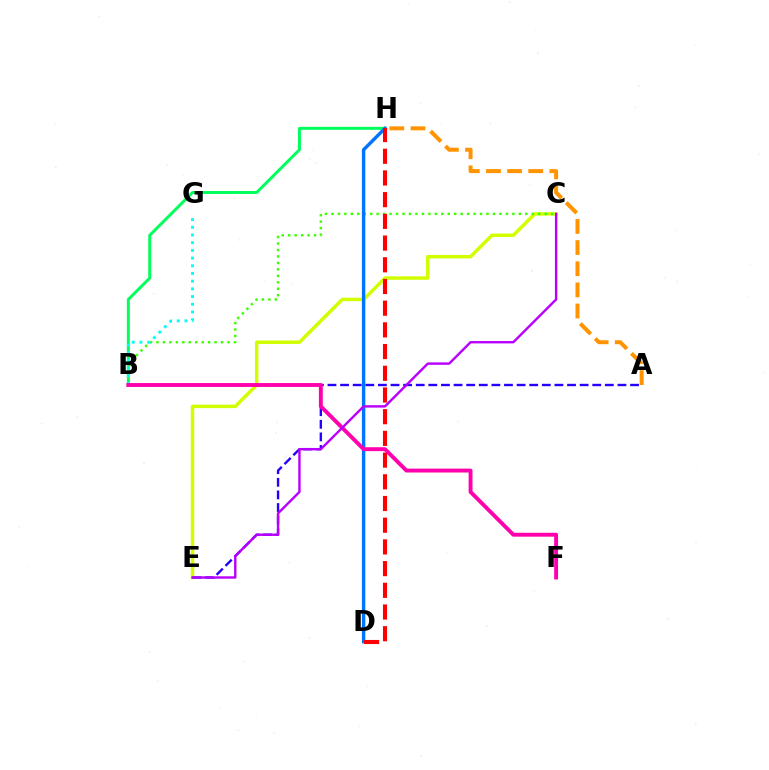{('B', 'H'): [{'color': '#00ff5c', 'line_style': 'solid', 'thickness': 2.14}], ('C', 'E'): [{'color': '#d1ff00', 'line_style': 'solid', 'thickness': 2.5}, {'color': '#b900ff', 'line_style': 'solid', 'thickness': 1.73}], ('A', 'H'): [{'color': '#ff9400', 'line_style': 'dashed', 'thickness': 2.87}], ('A', 'E'): [{'color': '#2500ff', 'line_style': 'dashed', 'thickness': 1.71}], ('B', 'C'): [{'color': '#3dff00', 'line_style': 'dotted', 'thickness': 1.76}], ('D', 'H'): [{'color': '#0074ff', 'line_style': 'solid', 'thickness': 2.45}, {'color': '#ff0000', 'line_style': 'dashed', 'thickness': 2.95}], ('B', 'G'): [{'color': '#00fff6', 'line_style': 'dotted', 'thickness': 2.09}], ('B', 'F'): [{'color': '#ff00ac', 'line_style': 'solid', 'thickness': 2.8}]}